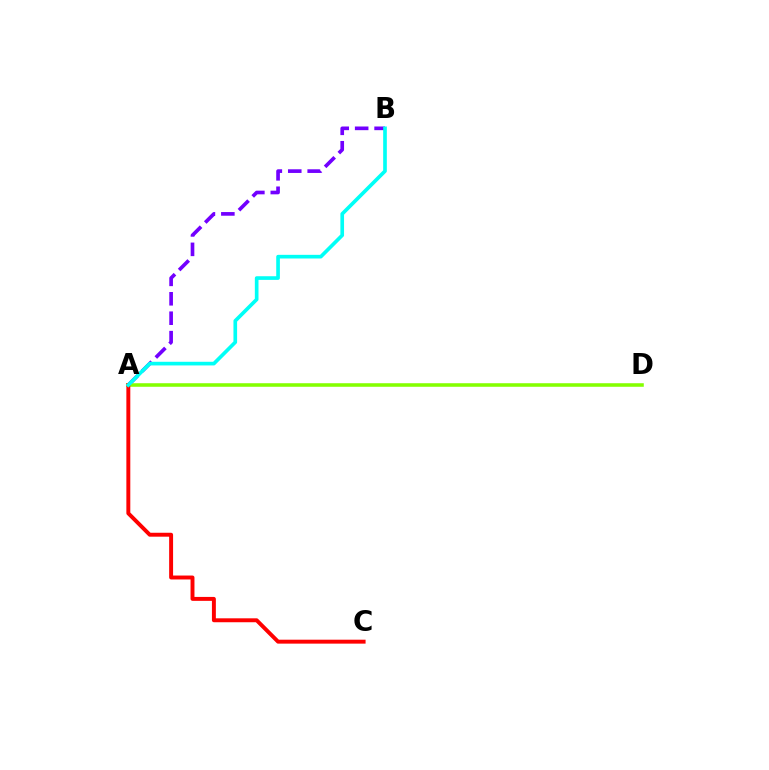{('A', 'B'): [{'color': '#7200ff', 'line_style': 'dashed', 'thickness': 2.64}, {'color': '#00fff6', 'line_style': 'solid', 'thickness': 2.63}], ('A', 'D'): [{'color': '#84ff00', 'line_style': 'solid', 'thickness': 2.55}], ('A', 'C'): [{'color': '#ff0000', 'line_style': 'solid', 'thickness': 2.83}]}